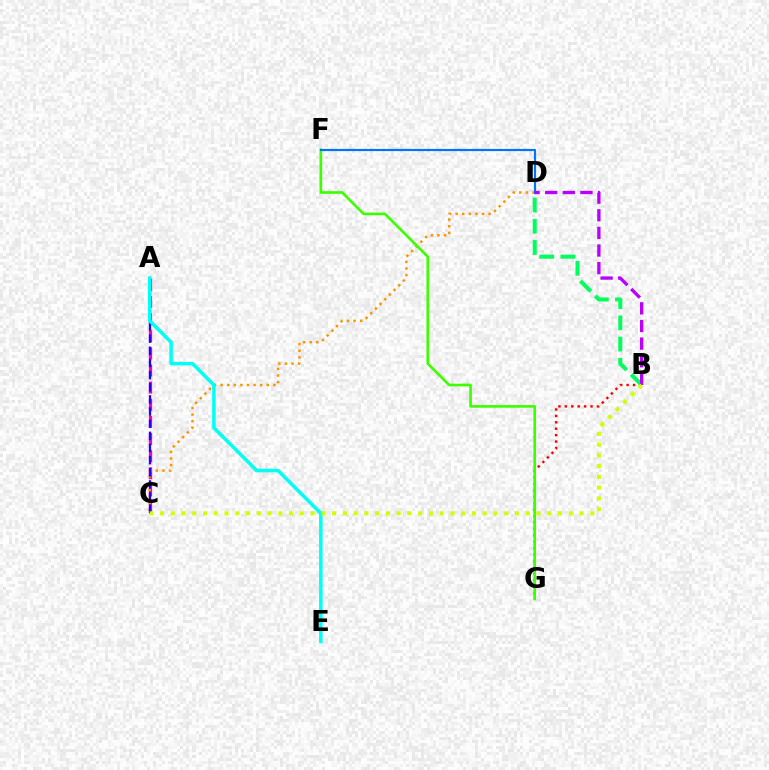{('A', 'C'): [{'color': '#ff00ac', 'line_style': 'dashed', 'thickness': 2.33}, {'color': '#2500ff', 'line_style': 'dashed', 'thickness': 1.65}], ('B', 'D'): [{'color': '#00ff5c', 'line_style': 'dashed', 'thickness': 2.88}, {'color': '#b900ff', 'line_style': 'dashed', 'thickness': 2.39}], ('C', 'D'): [{'color': '#ff9400', 'line_style': 'dotted', 'thickness': 1.79}], ('B', 'G'): [{'color': '#ff0000', 'line_style': 'dotted', 'thickness': 1.74}], ('F', 'G'): [{'color': '#3dff00', 'line_style': 'solid', 'thickness': 1.91}], ('D', 'F'): [{'color': '#0074ff', 'line_style': 'solid', 'thickness': 1.57}], ('A', 'E'): [{'color': '#00fff6', 'line_style': 'solid', 'thickness': 2.52}], ('B', 'C'): [{'color': '#d1ff00', 'line_style': 'dotted', 'thickness': 2.92}]}